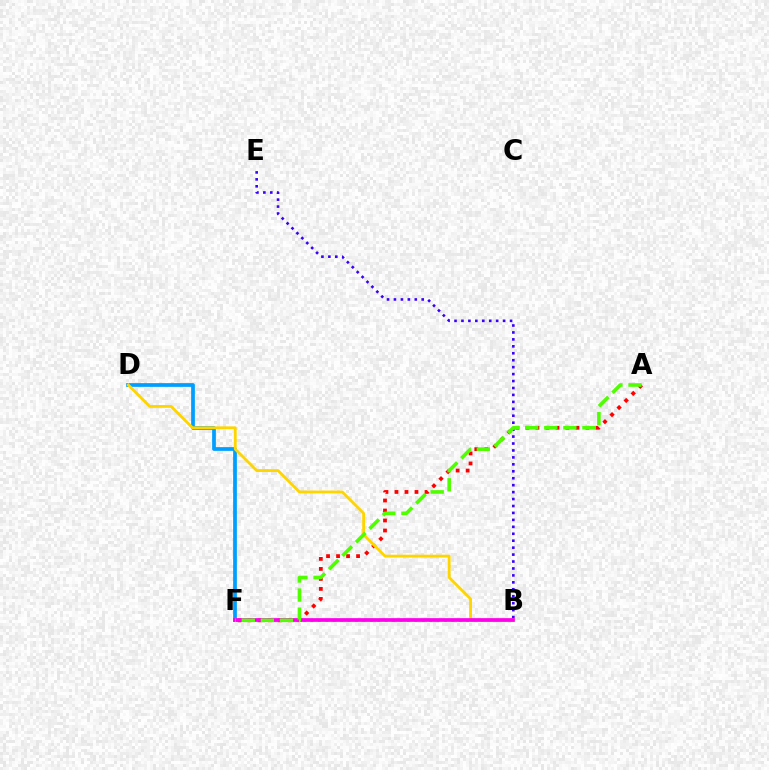{('B', 'F'): [{'color': '#00ff86', 'line_style': 'dotted', 'thickness': 2.01}, {'color': '#ff00ed', 'line_style': 'solid', 'thickness': 2.67}], ('A', 'F'): [{'color': '#ff0000', 'line_style': 'dotted', 'thickness': 2.72}, {'color': '#4fff00', 'line_style': 'dashed', 'thickness': 2.59}], ('D', 'F'): [{'color': '#009eff', 'line_style': 'solid', 'thickness': 2.68}], ('B', 'D'): [{'color': '#ffd500', 'line_style': 'solid', 'thickness': 2.03}], ('B', 'E'): [{'color': '#3700ff', 'line_style': 'dotted', 'thickness': 1.89}]}